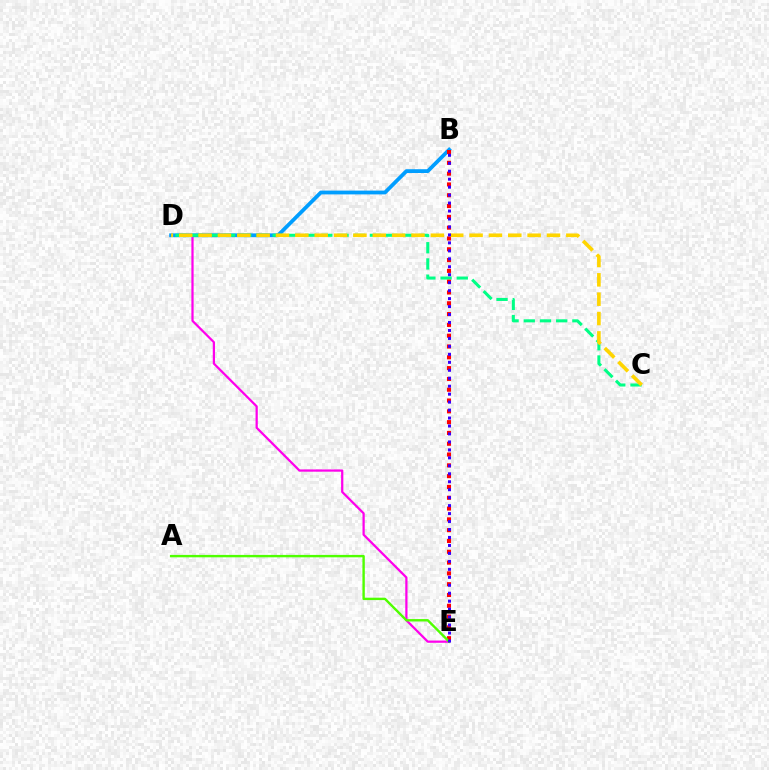{('D', 'E'): [{'color': '#ff00ed', 'line_style': 'solid', 'thickness': 1.61}], ('B', 'D'): [{'color': '#009eff', 'line_style': 'solid', 'thickness': 2.73}], ('C', 'D'): [{'color': '#00ff86', 'line_style': 'dashed', 'thickness': 2.2}, {'color': '#ffd500', 'line_style': 'dashed', 'thickness': 2.63}], ('B', 'E'): [{'color': '#ff0000', 'line_style': 'dotted', 'thickness': 2.94}, {'color': '#3700ff', 'line_style': 'dotted', 'thickness': 2.16}], ('A', 'E'): [{'color': '#4fff00', 'line_style': 'solid', 'thickness': 1.72}]}